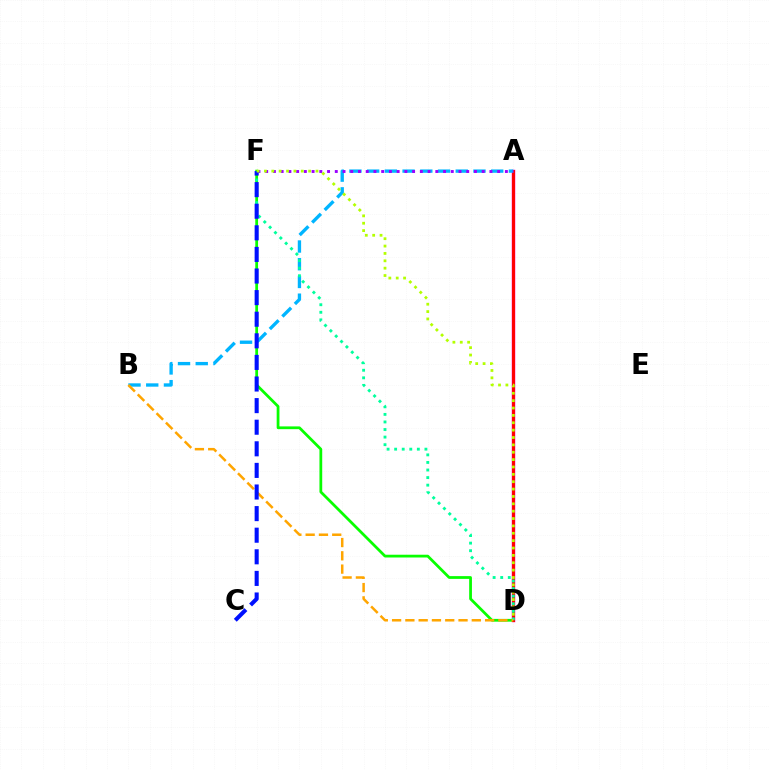{('A', 'D'): [{'color': '#ff00bd', 'line_style': 'solid', 'thickness': 2.5}, {'color': '#ff0000', 'line_style': 'solid', 'thickness': 2.09}], ('D', 'F'): [{'color': '#08ff00', 'line_style': 'solid', 'thickness': 1.99}, {'color': '#00ff9d', 'line_style': 'dotted', 'thickness': 2.06}, {'color': '#b3ff00', 'line_style': 'dotted', 'thickness': 2.0}], ('A', 'B'): [{'color': '#00b5ff', 'line_style': 'dashed', 'thickness': 2.41}], ('A', 'F'): [{'color': '#9b00ff', 'line_style': 'dotted', 'thickness': 2.1}], ('B', 'D'): [{'color': '#ffa500', 'line_style': 'dashed', 'thickness': 1.81}], ('C', 'F'): [{'color': '#0010ff', 'line_style': 'dashed', 'thickness': 2.93}]}